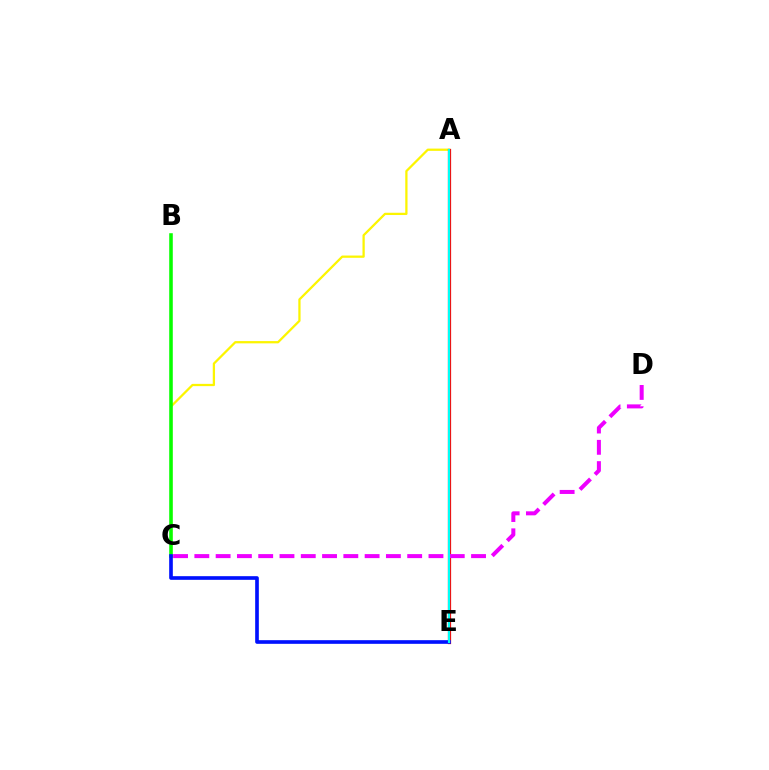{('A', 'C'): [{'color': '#fcf500', 'line_style': 'solid', 'thickness': 1.63}], ('A', 'E'): [{'color': '#ff0000', 'line_style': 'solid', 'thickness': 2.33}, {'color': '#00fff6', 'line_style': 'solid', 'thickness': 1.57}], ('C', 'D'): [{'color': '#ee00ff', 'line_style': 'dashed', 'thickness': 2.89}], ('B', 'C'): [{'color': '#08ff00', 'line_style': 'solid', 'thickness': 2.56}], ('C', 'E'): [{'color': '#0010ff', 'line_style': 'solid', 'thickness': 2.63}]}